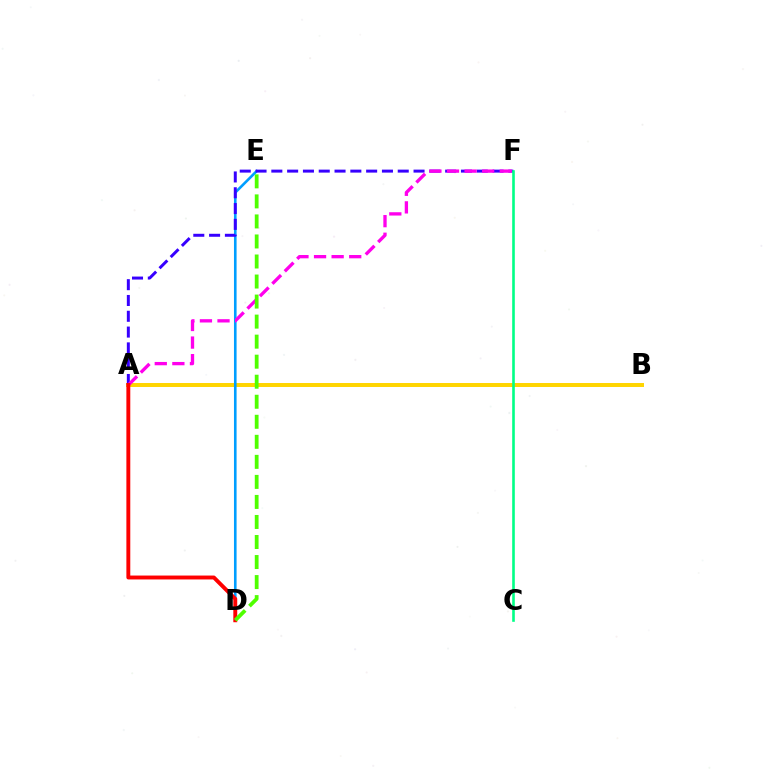{('A', 'B'): [{'color': '#ffd500', 'line_style': 'solid', 'thickness': 2.86}], ('D', 'E'): [{'color': '#009eff', 'line_style': 'solid', 'thickness': 1.89}, {'color': '#4fff00', 'line_style': 'dashed', 'thickness': 2.72}], ('A', 'F'): [{'color': '#3700ff', 'line_style': 'dashed', 'thickness': 2.15}, {'color': '#ff00ed', 'line_style': 'dashed', 'thickness': 2.39}], ('A', 'D'): [{'color': '#ff0000', 'line_style': 'solid', 'thickness': 2.81}], ('C', 'F'): [{'color': '#00ff86', 'line_style': 'solid', 'thickness': 1.89}]}